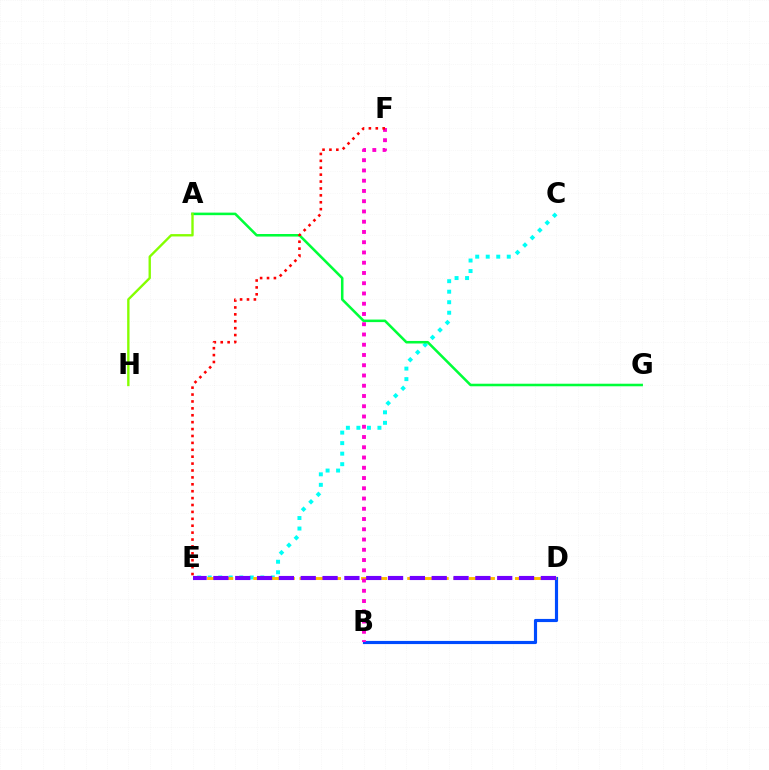{('C', 'E'): [{'color': '#00fff6', 'line_style': 'dotted', 'thickness': 2.86}], ('B', 'D'): [{'color': '#004bff', 'line_style': 'solid', 'thickness': 2.27}], ('A', 'G'): [{'color': '#00ff39', 'line_style': 'solid', 'thickness': 1.84}], ('D', 'E'): [{'color': '#ffbd00', 'line_style': 'dashed', 'thickness': 2.09}, {'color': '#7200ff', 'line_style': 'dashed', 'thickness': 2.97}], ('B', 'F'): [{'color': '#ff00cf', 'line_style': 'dotted', 'thickness': 2.79}], ('E', 'F'): [{'color': '#ff0000', 'line_style': 'dotted', 'thickness': 1.88}], ('A', 'H'): [{'color': '#84ff00', 'line_style': 'solid', 'thickness': 1.71}]}